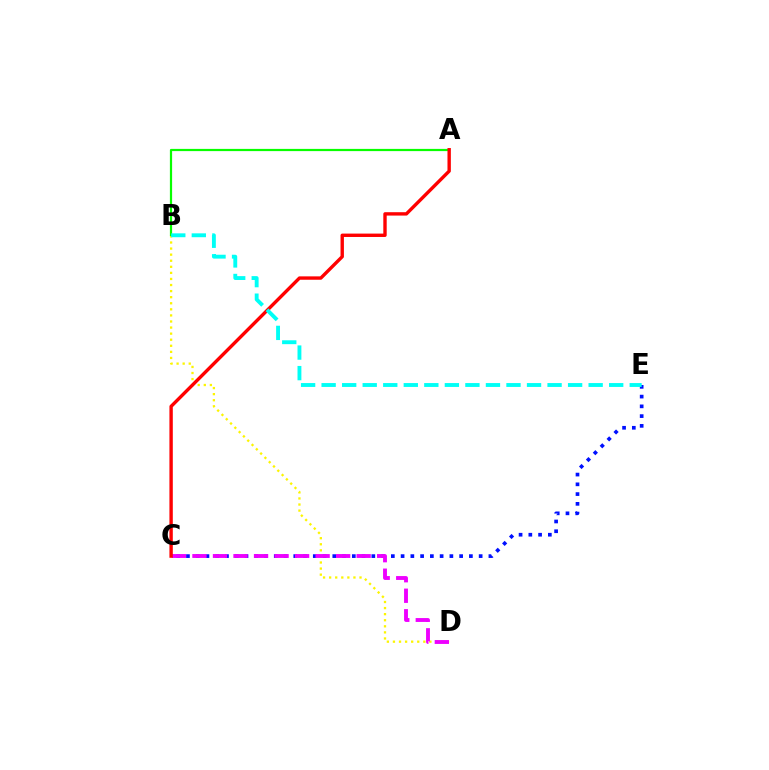{('B', 'D'): [{'color': '#fcf500', 'line_style': 'dotted', 'thickness': 1.65}], ('C', 'E'): [{'color': '#0010ff', 'line_style': 'dotted', 'thickness': 2.65}], ('C', 'D'): [{'color': '#ee00ff', 'line_style': 'dashed', 'thickness': 2.79}], ('A', 'B'): [{'color': '#08ff00', 'line_style': 'solid', 'thickness': 1.59}], ('A', 'C'): [{'color': '#ff0000', 'line_style': 'solid', 'thickness': 2.43}], ('B', 'E'): [{'color': '#00fff6', 'line_style': 'dashed', 'thickness': 2.79}]}